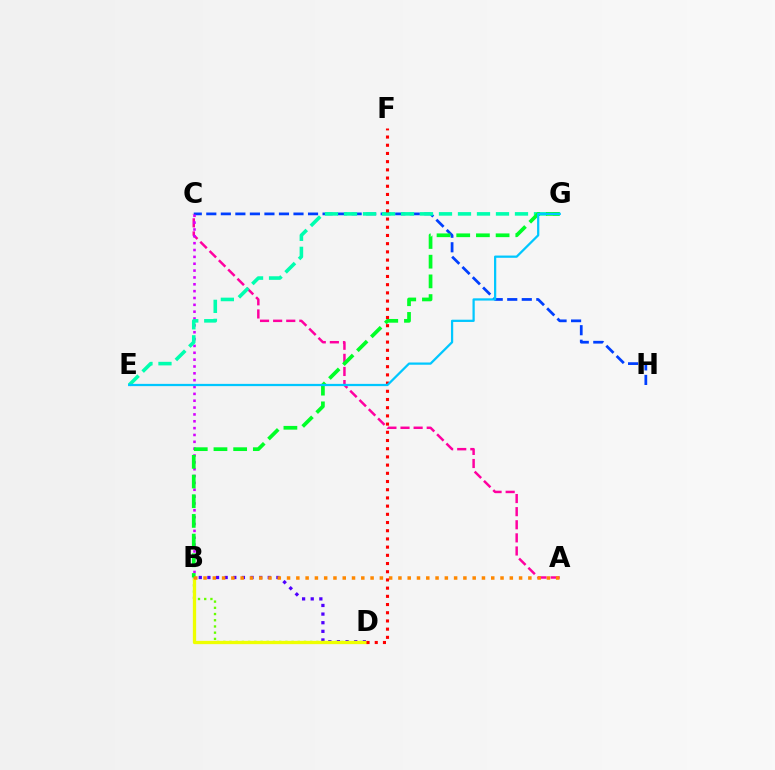{('A', 'C'): [{'color': '#ff00a0', 'line_style': 'dashed', 'thickness': 1.78}], ('B', 'D'): [{'color': '#4f00ff', 'line_style': 'dotted', 'thickness': 2.34}, {'color': '#66ff00', 'line_style': 'dotted', 'thickness': 1.69}, {'color': '#eeff00', 'line_style': 'solid', 'thickness': 2.36}], ('C', 'H'): [{'color': '#003fff', 'line_style': 'dashed', 'thickness': 1.97}], ('B', 'C'): [{'color': '#d600ff', 'line_style': 'dotted', 'thickness': 1.86}], ('E', 'G'): [{'color': '#00ffaf', 'line_style': 'dashed', 'thickness': 2.58}, {'color': '#00c7ff', 'line_style': 'solid', 'thickness': 1.62}], ('B', 'G'): [{'color': '#00ff27', 'line_style': 'dashed', 'thickness': 2.67}], ('A', 'B'): [{'color': '#ff8800', 'line_style': 'dotted', 'thickness': 2.52}], ('D', 'F'): [{'color': '#ff0000', 'line_style': 'dotted', 'thickness': 2.23}]}